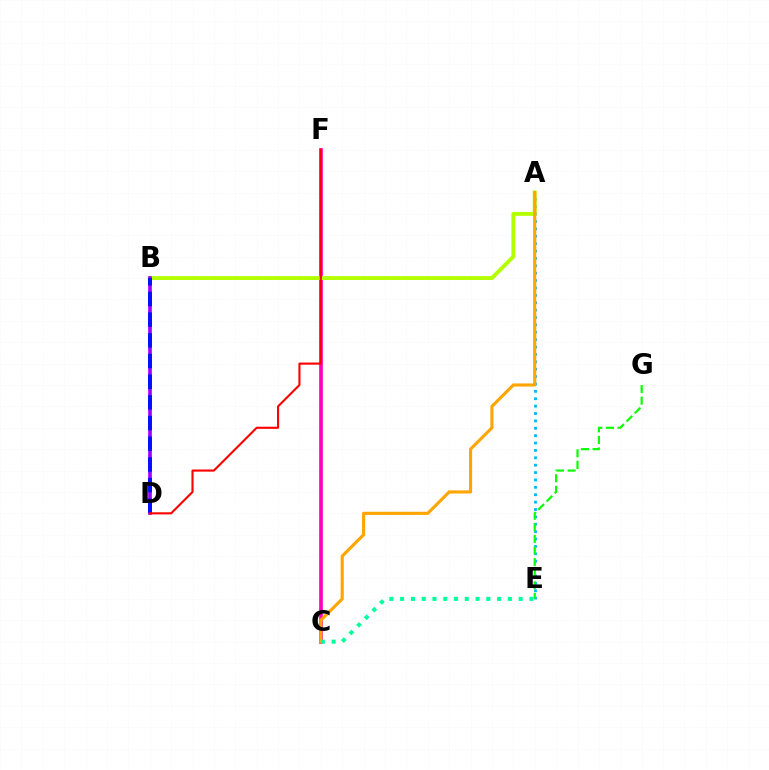{('A', 'E'): [{'color': '#00b5ff', 'line_style': 'dotted', 'thickness': 2.01}], ('C', 'F'): [{'color': '#ff00bd', 'line_style': 'solid', 'thickness': 2.64}], ('E', 'G'): [{'color': '#08ff00', 'line_style': 'dashed', 'thickness': 1.57}], ('A', 'B'): [{'color': '#b3ff00', 'line_style': 'solid', 'thickness': 2.79}], ('B', 'D'): [{'color': '#9b00ff', 'line_style': 'solid', 'thickness': 2.62}, {'color': '#0010ff', 'line_style': 'dashed', 'thickness': 2.81}], ('A', 'C'): [{'color': '#ffa500', 'line_style': 'solid', 'thickness': 2.25}], ('C', 'E'): [{'color': '#00ff9d', 'line_style': 'dotted', 'thickness': 2.93}], ('D', 'F'): [{'color': '#ff0000', 'line_style': 'solid', 'thickness': 1.53}]}